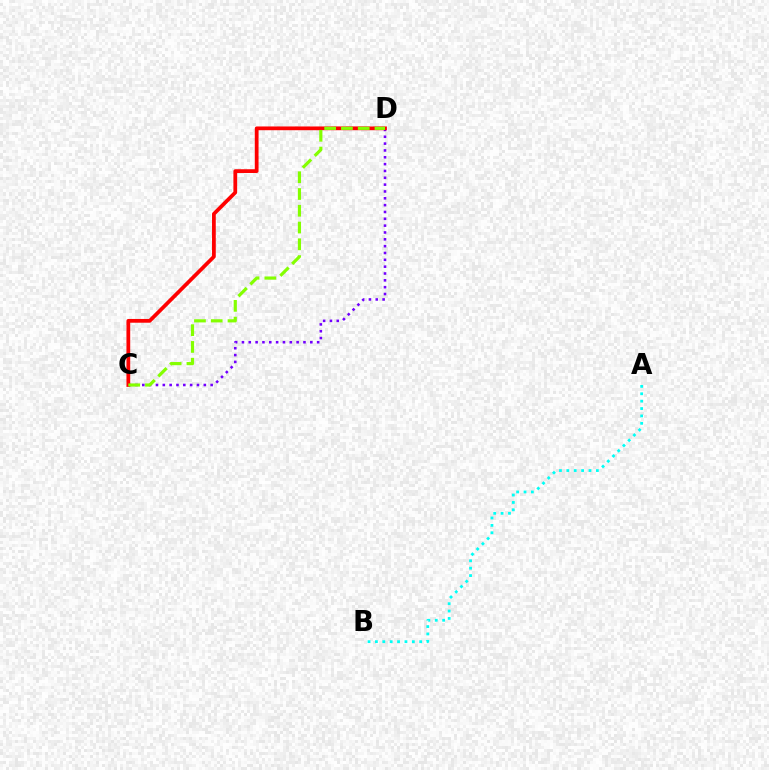{('A', 'B'): [{'color': '#00fff6', 'line_style': 'dotted', 'thickness': 2.01}], ('C', 'D'): [{'color': '#7200ff', 'line_style': 'dotted', 'thickness': 1.86}, {'color': '#ff0000', 'line_style': 'solid', 'thickness': 2.7}, {'color': '#84ff00', 'line_style': 'dashed', 'thickness': 2.28}]}